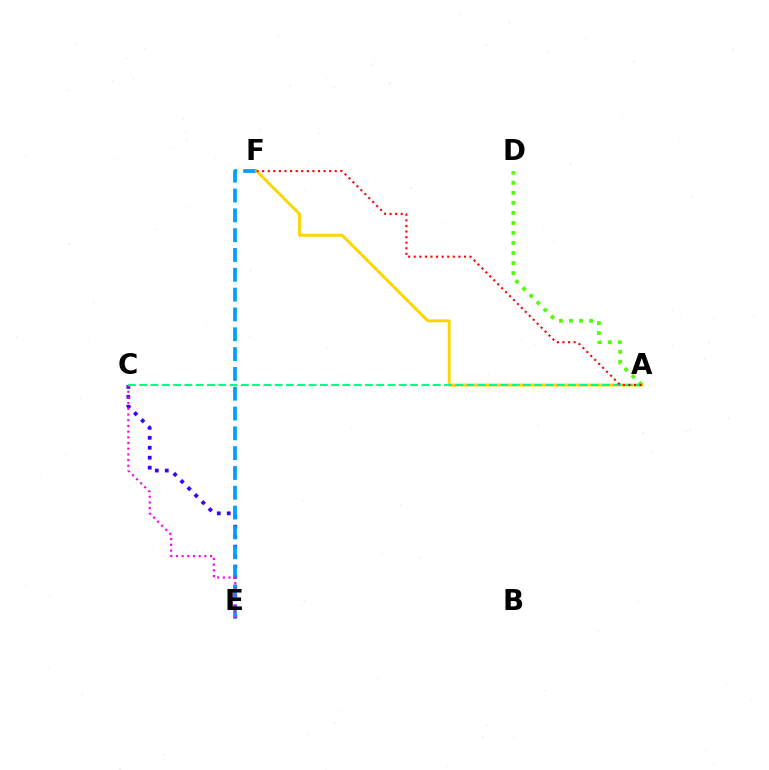{('C', 'E'): [{'color': '#3700ff', 'line_style': 'dotted', 'thickness': 2.71}, {'color': '#ff00ed', 'line_style': 'dotted', 'thickness': 1.55}], ('E', 'F'): [{'color': '#009eff', 'line_style': 'dashed', 'thickness': 2.69}], ('A', 'F'): [{'color': '#ffd500', 'line_style': 'solid', 'thickness': 2.09}, {'color': '#ff0000', 'line_style': 'dotted', 'thickness': 1.52}], ('A', 'D'): [{'color': '#4fff00', 'line_style': 'dotted', 'thickness': 2.73}], ('A', 'C'): [{'color': '#00ff86', 'line_style': 'dashed', 'thickness': 1.53}]}